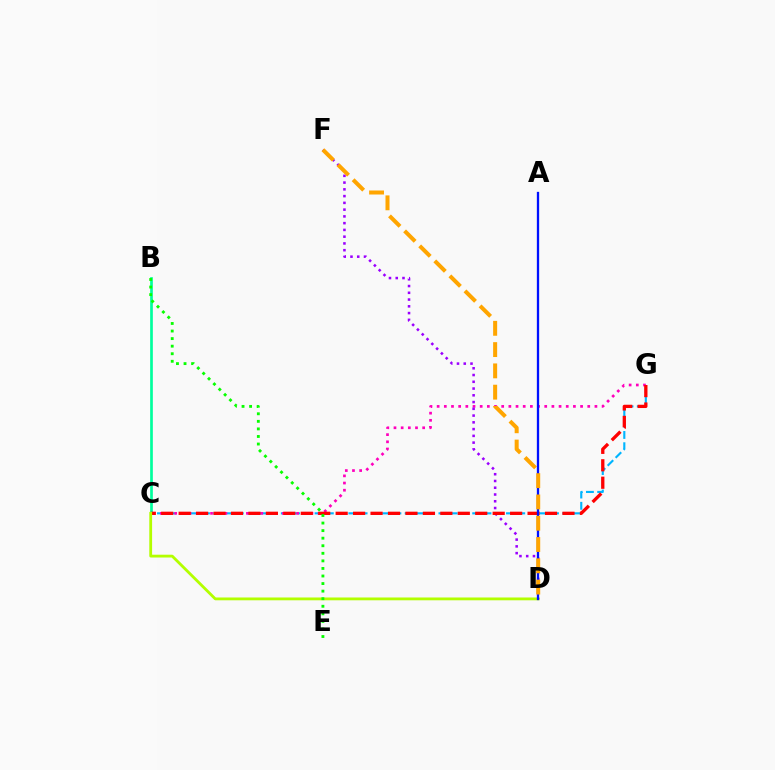{('B', 'C'): [{'color': '#00ff9d', 'line_style': 'solid', 'thickness': 1.93}], ('C', 'G'): [{'color': '#00b5ff', 'line_style': 'dashed', 'thickness': 1.53}, {'color': '#ff00bd', 'line_style': 'dotted', 'thickness': 1.95}, {'color': '#ff0000', 'line_style': 'dashed', 'thickness': 2.37}], ('D', 'F'): [{'color': '#9b00ff', 'line_style': 'dotted', 'thickness': 1.84}, {'color': '#ffa500', 'line_style': 'dashed', 'thickness': 2.89}], ('C', 'D'): [{'color': '#b3ff00', 'line_style': 'solid', 'thickness': 2.02}], ('A', 'D'): [{'color': '#0010ff', 'line_style': 'solid', 'thickness': 1.66}], ('B', 'E'): [{'color': '#08ff00', 'line_style': 'dotted', 'thickness': 2.06}]}